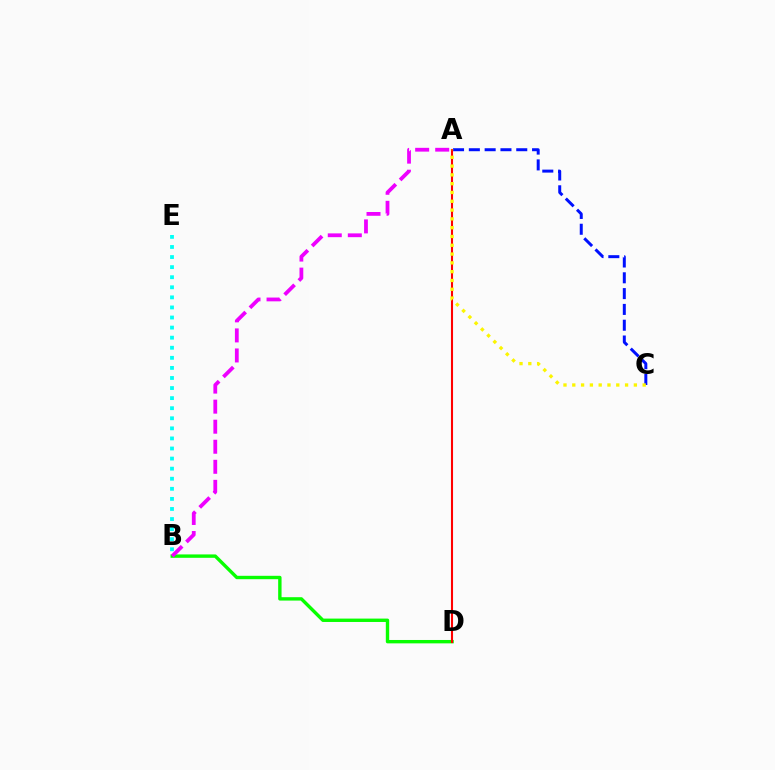{('B', 'D'): [{'color': '#08ff00', 'line_style': 'solid', 'thickness': 2.44}], ('A', 'C'): [{'color': '#0010ff', 'line_style': 'dashed', 'thickness': 2.15}, {'color': '#fcf500', 'line_style': 'dotted', 'thickness': 2.39}], ('A', 'D'): [{'color': '#ff0000', 'line_style': 'solid', 'thickness': 1.5}], ('B', 'E'): [{'color': '#00fff6', 'line_style': 'dotted', 'thickness': 2.74}], ('A', 'B'): [{'color': '#ee00ff', 'line_style': 'dashed', 'thickness': 2.72}]}